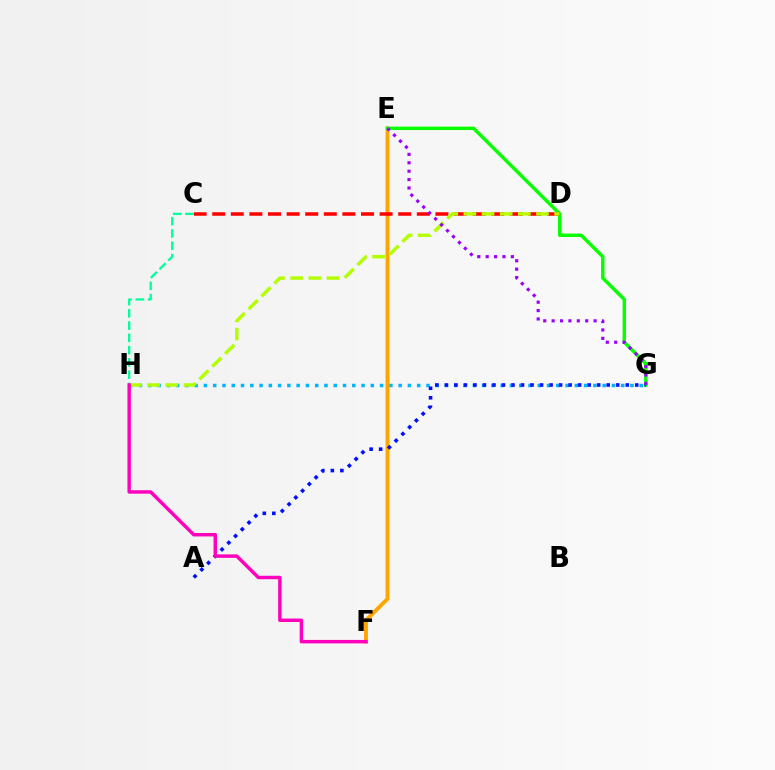{('G', 'H'): [{'color': '#00b5ff', 'line_style': 'dotted', 'thickness': 2.52}], ('E', 'F'): [{'color': '#ffa500', 'line_style': 'solid', 'thickness': 2.79}], ('E', 'G'): [{'color': '#08ff00', 'line_style': 'solid', 'thickness': 2.46}, {'color': '#9b00ff', 'line_style': 'dotted', 'thickness': 2.28}], ('C', 'H'): [{'color': '#00ff9d', 'line_style': 'dashed', 'thickness': 1.67}], ('C', 'D'): [{'color': '#ff0000', 'line_style': 'dashed', 'thickness': 2.53}], ('A', 'G'): [{'color': '#0010ff', 'line_style': 'dotted', 'thickness': 2.59}], ('D', 'H'): [{'color': '#b3ff00', 'line_style': 'dashed', 'thickness': 2.47}], ('F', 'H'): [{'color': '#ff00bd', 'line_style': 'solid', 'thickness': 2.48}]}